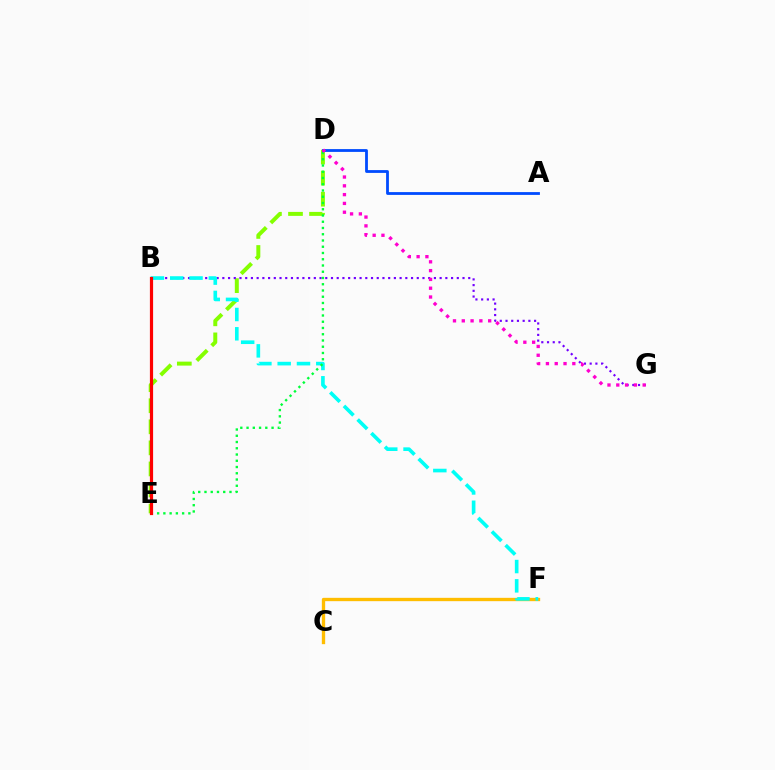{('D', 'E'): [{'color': '#84ff00', 'line_style': 'dashed', 'thickness': 2.86}, {'color': '#00ff39', 'line_style': 'dotted', 'thickness': 1.7}], ('C', 'F'): [{'color': '#ffbd00', 'line_style': 'solid', 'thickness': 2.4}], ('B', 'G'): [{'color': '#7200ff', 'line_style': 'dotted', 'thickness': 1.55}], ('B', 'F'): [{'color': '#00fff6', 'line_style': 'dashed', 'thickness': 2.62}], ('A', 'D'): [{'color': '#004bff', 'line_style': 'solid', 'thickness': 2.02}], ('B', 'E'): [{'color': '#ff0000', 'line_style': 'solid', 'thickness': 2.3}], ('D', 'G'): [{'color': '#ff00cf', 'line_style': 'dotted', 'thickness': 2.39}]}